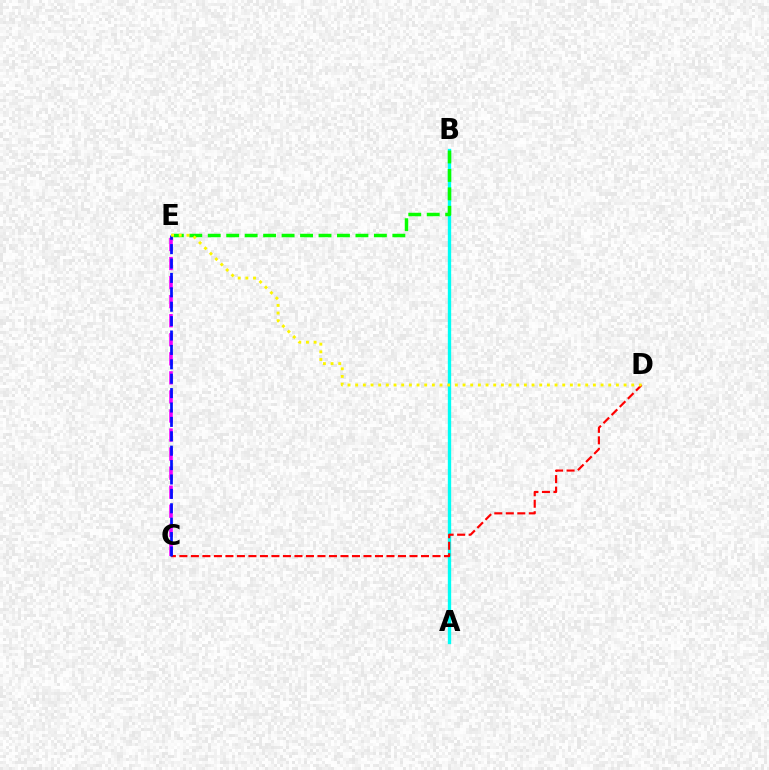{('C', 'E'): [{'color': '#ee00ff', 'line_style': 'dashed', 'thickness': 2.59}, {'color': '#0010ff', 'line_style': 'dashed', 'thickness': 1.96}], ('A', 'B'): [{'color': '#00fff6', 'line_style': 'solid', 'thickness': 2.4}], ('B', 'E'): [{'color': '#08ff00', 'line_style': 'dashed', 'thickness': 2.51}], ('C', 'D'): [{'color': '#ff0000', 'line_style': 'dashed', 'thickness': 1.56}], ('D', 'E'): [{'color': '#fcf500', 'line_style': 'dotted', 'thickness': 2.08}]}